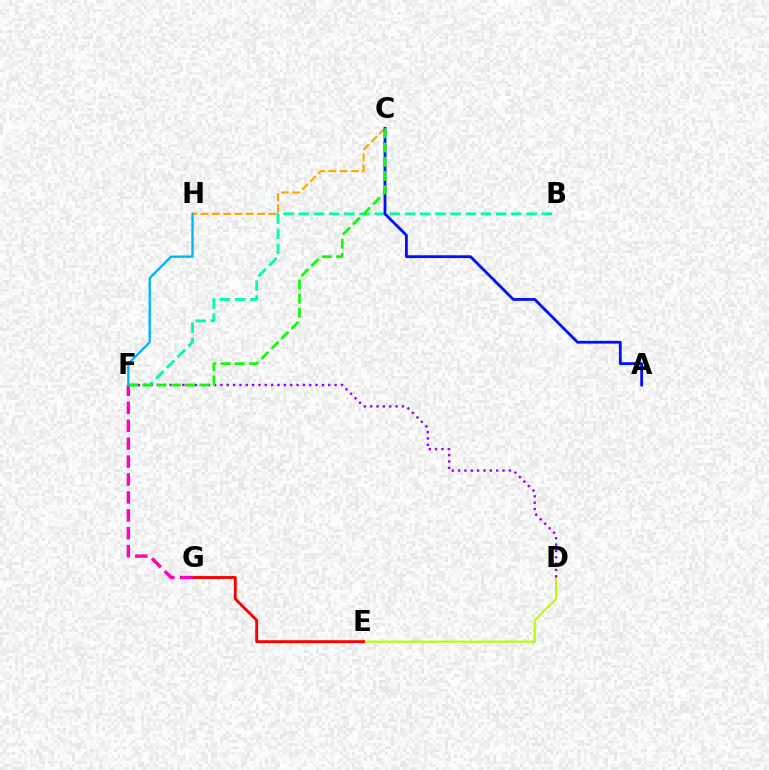{('C', 'H'): [{'color': '#ffa500', 'line_style': 'dashed', 'thickness': 1.53}], ('B', 'F'): [{'color': '#00ff9d', 'line_style': 'dashed', 'thickness': 2.06}], ('D', 'E'): [{'color': '#b3ff00', 'line_style': 'solid', 'thickness': 1.57}], ('A', 'C'): [{'color': '#0010ff', 'line_style': 'solid', 'thickness': 2.02}], ('E', 'G'): [{'color': '#ff0000', 'line_style': 'solid', 'thickness': 2.08}], ('F', 'G'): [{'color': '#ff00bd', 'line_style': 'dashed', 'thickness': 2.44}], ('D', 'F'): [{'color': '#9b00ff', 'line_style': 'dotted', 'thickness': 1.72}], ('C', 'F'): [{'color': '#08ff00', 'line_style': 'dashed', 'thickness': 1.93}], ('F', 'H'): [{'color': '#00b5ff', 'line_style': 'solid', 'thickness': 1.7}]}